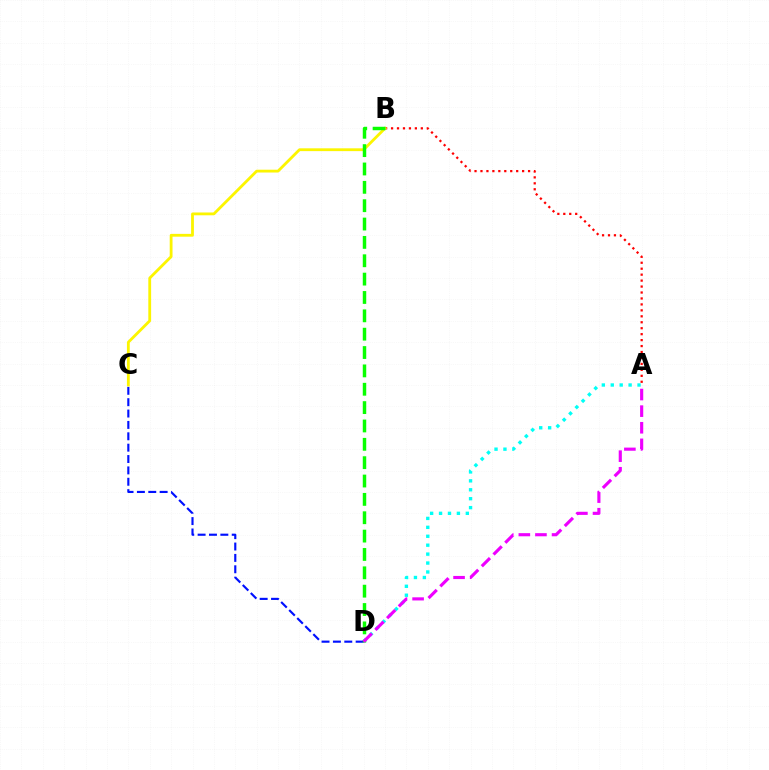{('C', 'D'): [{'color': '#0010ff', 'line_style': 'dashed', 'thickness': 1.54}], ('A', 'D'): [{'color': '#00fff6', 'line_style': 'dotted', 'thickness': 2.43}, {'color': '#ee00ff', 'line_style': 'dashed', 'thickness': 2.26}], ('A', 'B'): [{'color': '#ff0000', 'line_style': 'dotted', 'thickness': 1.62}], ('B', 'C'): [{'color': '#fcf500', 'line_style': 'solid', 'thickness': 2.02}], ('B', 'D'): [{'color': '#08ff00', 'line_style': 'dashed', 'thickness': 2.49}]}